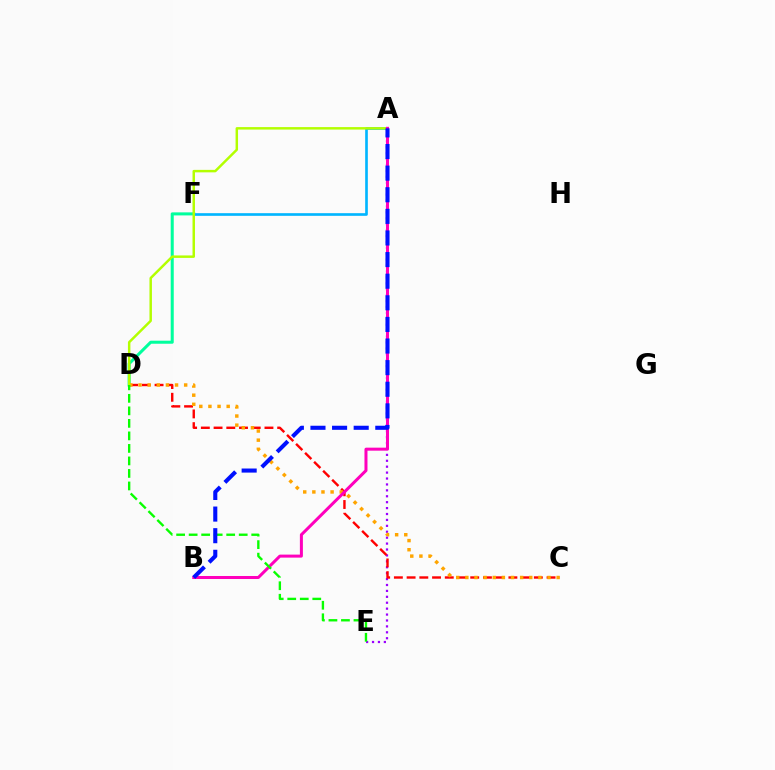{('D', 'F'): [{'color': '#00ff9d', 'line_style': 'solid', 'thickness': 2.19}], ('A', 'F'): [{'color': '#00b5ff', 'line_style': 'solid', 'thickness': 1.91}], ('A', 'E'): [{'color': '#9b00ff', 'line_style': 'dotted', 'thickness': 1.61}], ('C', 'D'): [{'color': '#ff0000', 'line_style': 'dashed', 'thickness': 1.73}, {'color': '#ffa500', 'line_style': 'dotted', 'thickness': 2.48}], ('A', 'D'): [{'color': '#b3ff00', 'line_style': 'solid', 'thickness': 1.78}], ('A', 'B'): [{'color': '#ff00bd', 'line_style': 'solid', 'thickness': 2.17}, {'color': '#0010ff', 'line_style': 'dashed', 'thickness': 2.94}], ('D', 'E'): [{'color': '#08ff00', 'line_style': 'dashed', 'thickness': 1.7}]}